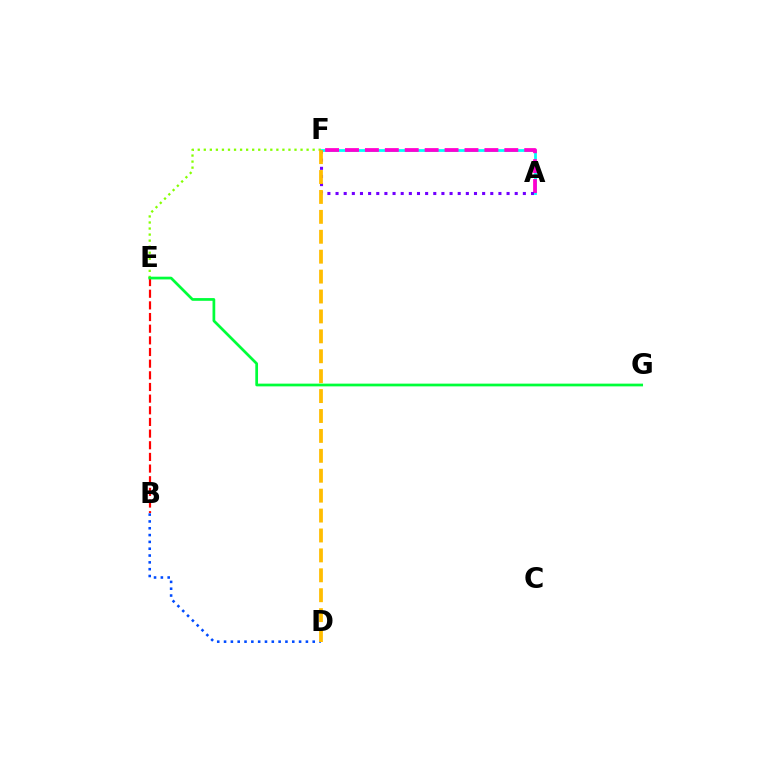{('A', 'F'): [{'color': '#00fff6', 'line_style': 'solid', 'thickness': 2.0}, {'color': '#ff00cf', 'line_style': 'dashed', 'thickness': 2.71}, {'color': '#7200ff', 'line_style': 'dotted', 'thickness': 2.21}], ('E', 'F'): [{'color': '#84ff00', 'line_style': 'dotted', 'thickness': 1.64}], ('B', 'D'): [{'color': '#004bff', 'line_style': 'dotted', 'thickness': 1.85}], ('D', 'F'): [{'color': '#ffbd00', 'line_style': 'dashed', 'thickness': 2.71}], ('B', 'E'): [{'color': '#ff0000', 'line_style': 'dashed', 'thickness': 1.58}], ('E', 'G'): [{'color': '#00ff39', 'line_style': 'solid', 'thickness': 1.96}]}